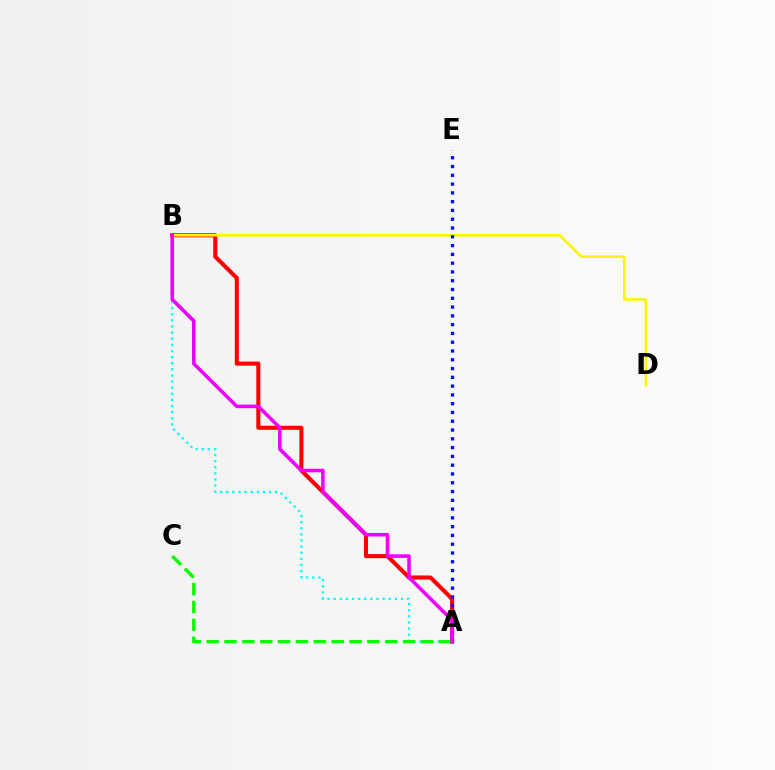{('A', 'B'): [{'color': '#00fff6', 'line_style': 'dotted', 'thickness': 1.66}, {'color': '#ff0000', 'line_style': 'solid', 'thickness': 2.92}, {'color': '#ee00ff', 'line_style': 'solid', 'thickness': 2.56}], ('B', 'D'): [{'color': '#fcf500', 'line_style': 'solid', 'thickness': 1.84}], ('A', 'C'): [{'color': '#08ff00', 'line_style': 'dashed', 'thickness': 2.43}], ('A', 'E'): [{'color': '#0010ff', 'line_style': 'dotted', 'thickness': 2.39}]}